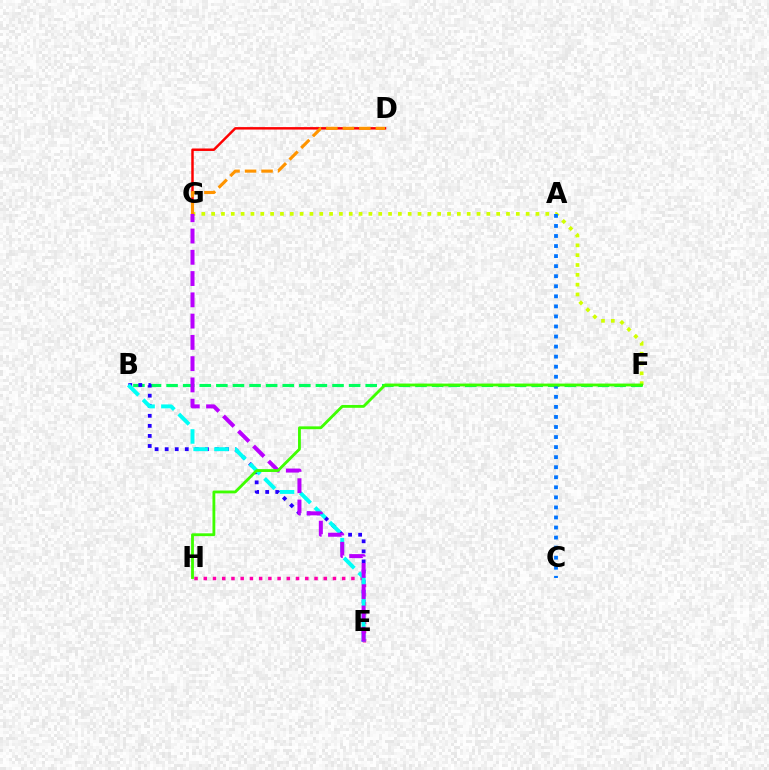{('B', 'F'): [{'color': '#00ff5c', 'line_style': 'dashed', 'thickness': 2.25}], ('F', 'G'): [{'color': '#d1ff00', 'line_style': 'dotted', 'thickness': 2.67}], ('B', 'E'): [{'color': '#2500ff', 'line_style': 'dotted', 'thickness': 2.73}, {'color': '#00fff6', 'line_style': 'dashed', 'thickness': 2.83}], ('A', 'C'): [{'color': '#0074ff', 'line_style': 'dotted', 'thickness': 2.73}], ('E', 'H'): [{'color': '#ff00ac', 'line_style': 'dotted', 'thickness': 2.51}], ('D', 'G'): [{'color': '#ff0000', 'line_style': 'solid', 'thickness': 1.78}, {'color': '#ff9400', 'line_style': 'dashed', 'thickness': 2.24}], ('E', 'G'): [{'color': '#b900ff', 'line_style': 'dashed', 'thickness': 2.89}], ('F', 'H'): [{'color': '#3dff00', 'line_style': 'solid', 'thickness': 2.04}]}